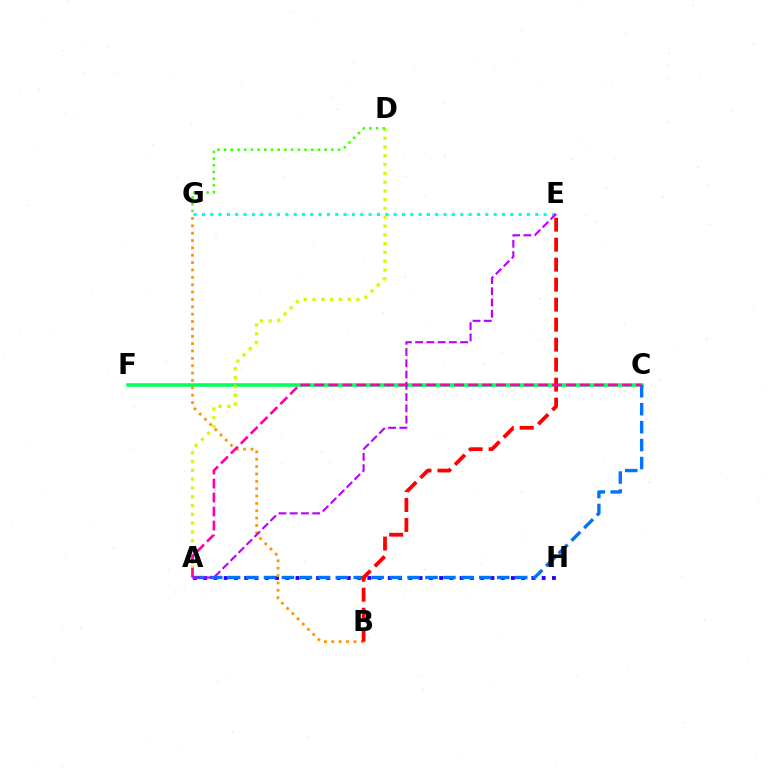{('C', 'F'): [{'color': '#00ff5c', 'line_style': 'solid', 'thickness': 2.54}], ('E', 'G'): [{'color': '#00fff6', 'line_style': 'dotted', 'thickness': 2.26}], ('A', 'H'): [{'color': '#2500ff', 'line_style': 'dotted', 'thickness': 2.79}], ('A', 'C'): [{'color': '#0074ff', 'line_style': 'dashed', 'thickness': 2.44}, {'color': '#ff00ac', 'line_style': 'dashed', 'thickness': 1.9}], ('A', 'D'): [{'color': '#d1ff00', 'line_style': 'dotted', 'thickness': 2.39}], ('D', 'G'): [{'color': '#3dff00', 'line_style': 'dotted', 'thickness': 1.82}], ('B', 'G'): [{'color': '#ff9400', 'line_style': 'dotted', 'thickness': 2.0}], ('A', 'E'): [{'color': '#b900ff', 'line_style': 'dashed', 'thickness': 1.53}], ('B', 'E'): [{'color': '#ff0000', 'line_style': 'dashed', 'thickness': 2.72}]}